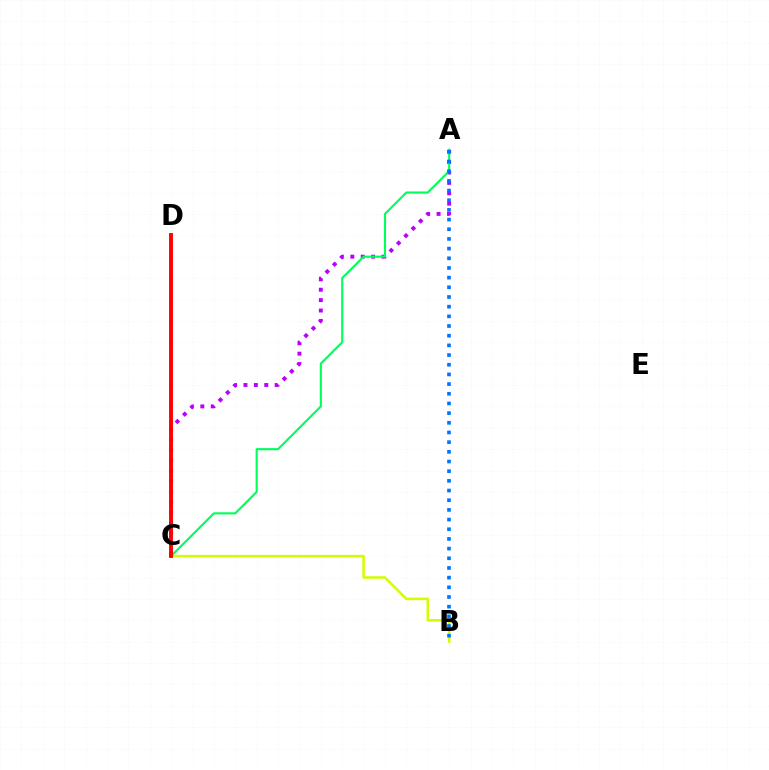{('B', 'C'): [{'color': '#d1ff00', 'line_style': 'solid', 'thickness': 1.82}], ('A', 'C'): [{'color': '#b900ff', 'line_style': 'dotted', 'thickness': 2.83}, {'color': '#00ff5c', 'line_style': 'solid', 'thickness': 1.53}], ('A', 'B'): [{'color': '#0074ff', 'line_style': 'dotted', 'thickness': 2.63}], ('C', 'D'): [{'color': '#ff0000', 'line_style': 'solid', 'thickness': 2.81}]}